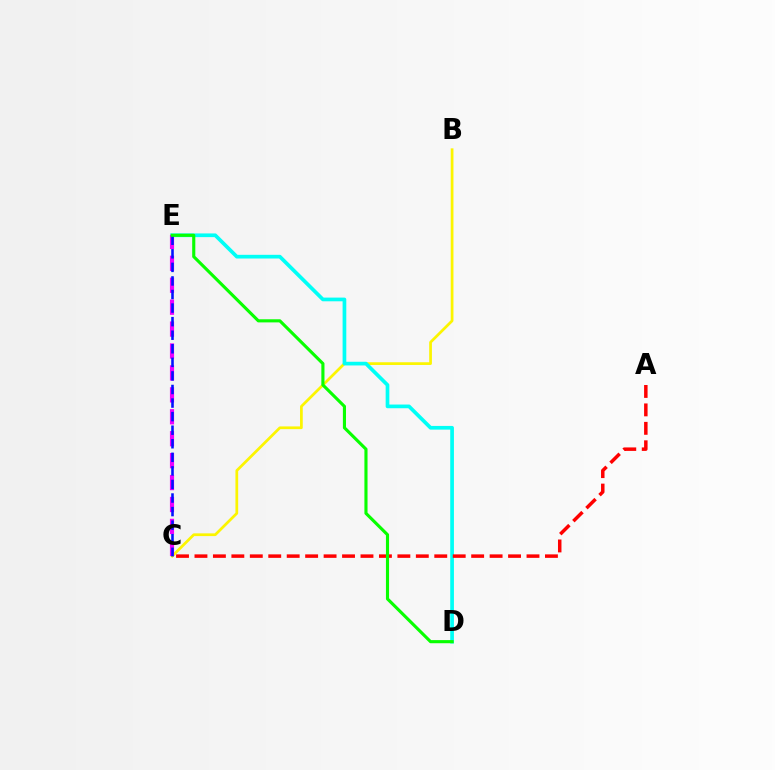{('B', 'C'): [{'color': '#fcf500', 'line_style': 'solid', 'thickness': 1.97}], ('D', 'E'): [{'color': '#00fff6', 'line_style': 'solid', 'thickness': 2.66}, {'color': '#08ff00', 'line_style': 'solid', 'thickness': 2.25}], ('C', 'E'): [{'color': '#ee00ff', 'line_style': 'dashed', 'thickness': 2.98}, {'color': '#0010ff', 'line_style': 'dashed', 'thickness': 1.84}], ('A', 'C'): [{'color': '#ff0000', 'line_style': 'dashed', 'thickness': 2.51}]}